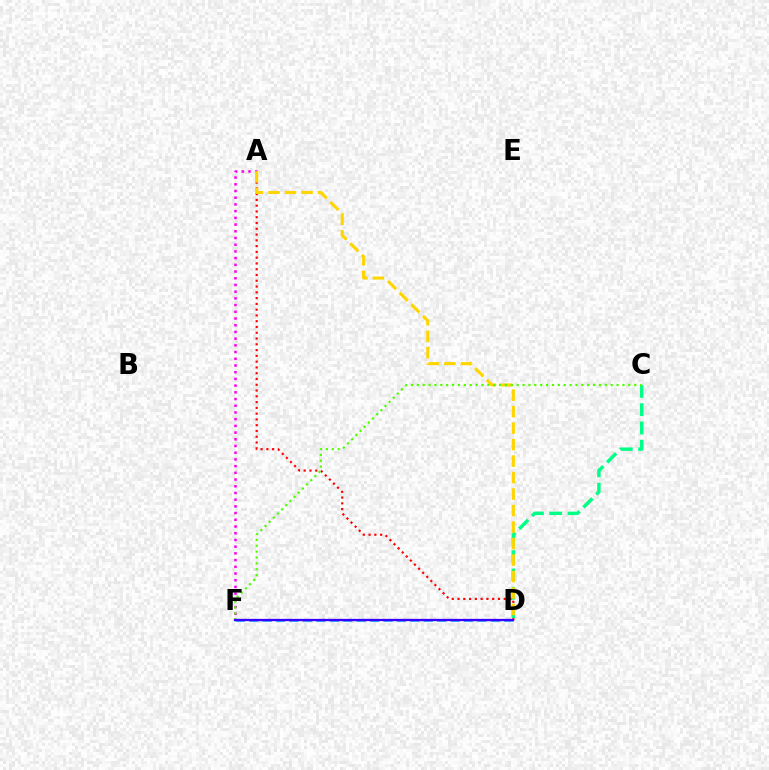{('A', 'D'): [{'color': '#ff0000', 'line_style': 'dotted', 'thickness': 1.57}, {'color': '#ffd500', 'line_style': 'dashed', 'thickness': 2.24}], ('D', 'F'): [{'color': '#009eff', 'line_style': 'dashed', 'thickness': 1.82}, {'color': '#3700ff', 'line_style': 'solid', 'thickness': 1.65}], ('C', 'D'): [{'color': '#00ff86', 'line_style': 'dashed', 'thickness': 2.48}], ('A', 'F'): [{'color': '#ff00ed', 'line_style': 'dotted', 'thickness': 1.82}], ('C', 'F'): [{'color': '#4fff00', 'line_style': 'dotted', 'thickness': 1.6}]}